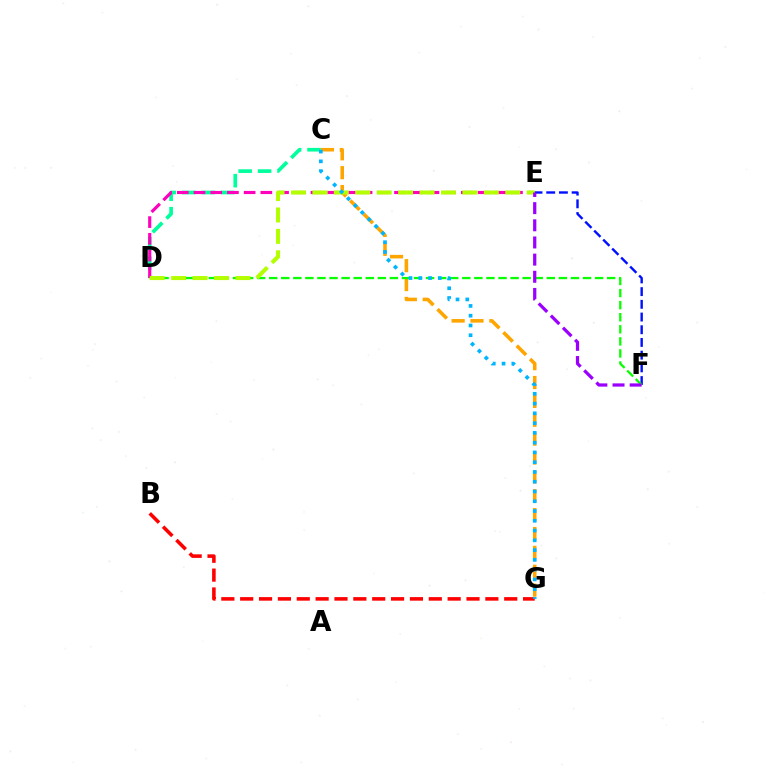{('C', 'D'): [{'color': '#00ff9d', 'line_style': 'dashed', 'thickness': 2.64}], ('C', 'G'): [{'color': '#ffa500', 'line_style': 'dashed', 'thickness': 2.56}, {'color': '#00b5ff', 'line_style': 'dotted', 'thickness': 2.65}], ('E', 'F'): [{'color': '#0010ff', 'line_style': 'dashed', 'thickness': 1.73}, {'color': '#9b00ff', 'line_style': 'dashed', 'thickness': 2.33}], ('B', 'G'): [{'color': '#ff0000', 'line_style': 'dashed', 'thickness': 2.56}], ('D', 'F'): [{'color': '#08ff00', 'line_style': 'dashed', 'thickness': 1.64}], ('D', 'E'): [{'color': '#ff00bd', 'line_style': 'dashed', 'thickness': 2.27}, {'color': '#b3ff00', 'line_style': 'dashed', 'thickness': 2.91}]}